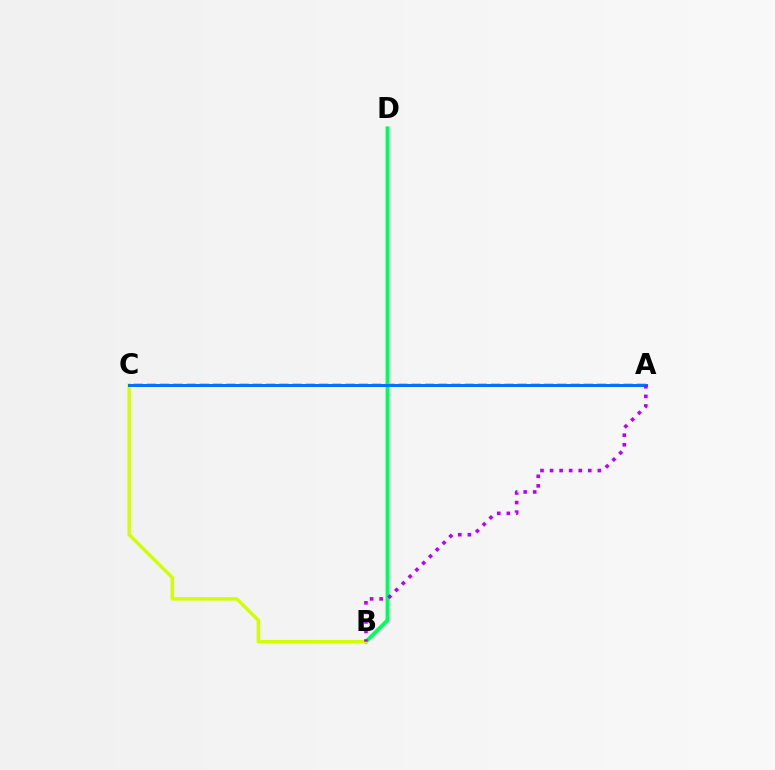{('A', 'C'): [{'color': '#ff0000', 'line_style': 'dashed', 'thickness': 1.8}, {'color': '#0074ff', 'line_style': 'solid', 'thickness': 2.15}], ('B', 'D'): [{'color': '#00ff5c', 'line_style': 'solid', 'thickness': 2.78}], ('B', 'C'): [{'color': '#d1ff00', 'line_style': 'solid', 'thickness': 2.46}], ('A', 'B'): [{'color': '#b900ff', 'line_style': 'dotted', 'thickness': 2.6}]}